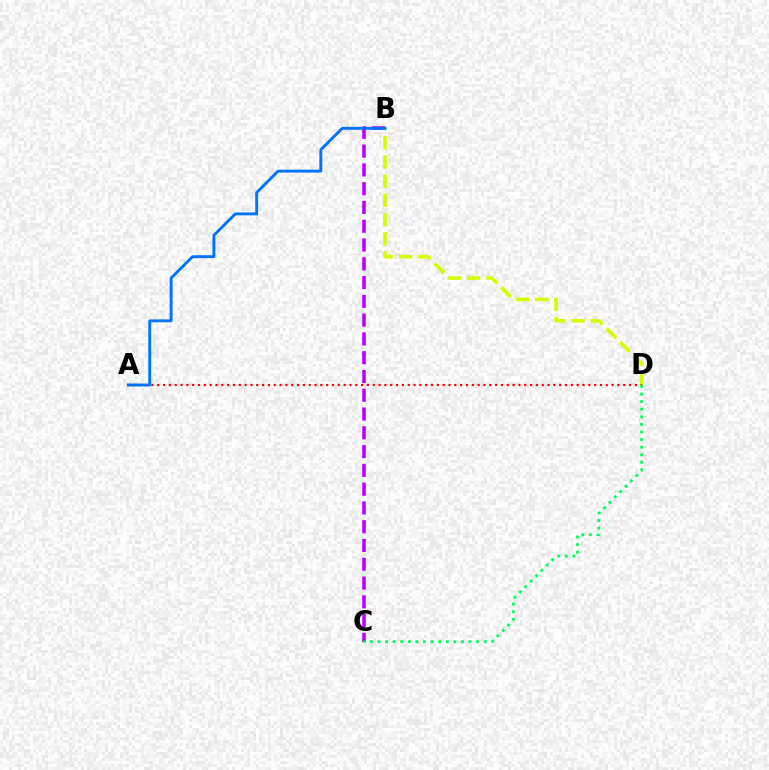{('B', 'C'): [{'color': '#b900ff', 'line_style': 'dashed', 'thickness': 2.55}], ('B', 'D'): [{'color': '#d1ff00', 'line_style': 'dashed', 'thickness': 2.61}], ('A', 'D'): [{'color': '#ff0000', 'line_style': 'dotted', 'thickness': 1.58}], ('A', 'B'): [{'color': '#0074ff', 'line_style': 'solid', 'thickness': 2.08}], ('C', 'D'): [{'color': '#00ff5c', 'line_style': 'dotted', 'thickness': 2.06}]}